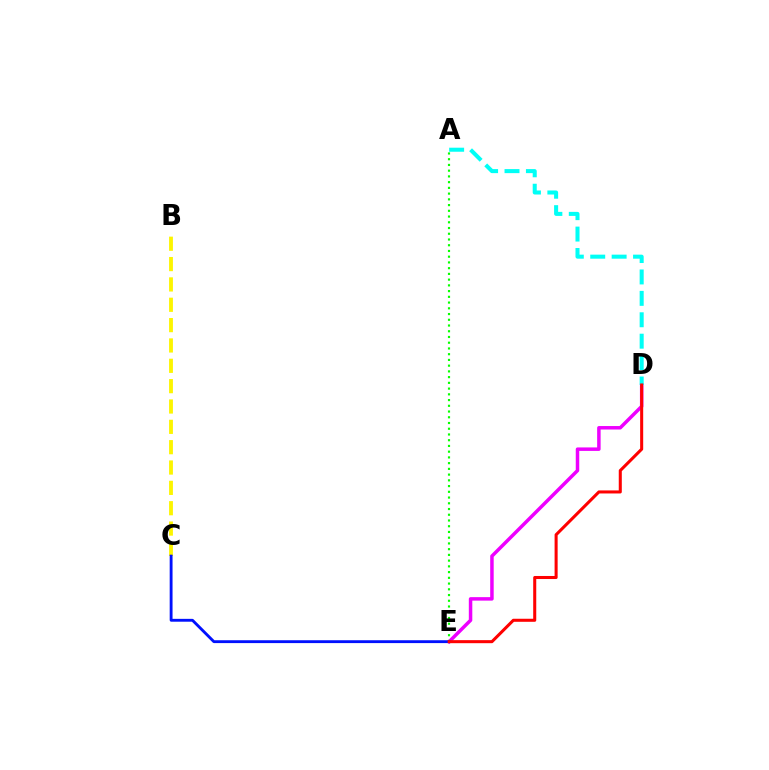{('D', 'E'): [{'color': '#ee00ff', 'line_style': 'solid', 'thickness': 2.51}, {'color': '#ff0000', 'line_style': 'solid', 'thickness': 2.19}], ('B', 'C'): [{'color': '#fcf500', 'line_style': 'dashed', 'thickness': 2.76}], ('A', 'E'): [{'color': '#08ff00', 'line_style': 'dotted', 'thickness': 1.56}], ('C', 'E'): [{'color': '#0010ff', 'line_style': 'solid', 'thickness': 2.06}], ('A', 'D'): [{'color': '#00fff6', 'line_style': 'dashed', 'thickness': 2.91}]}